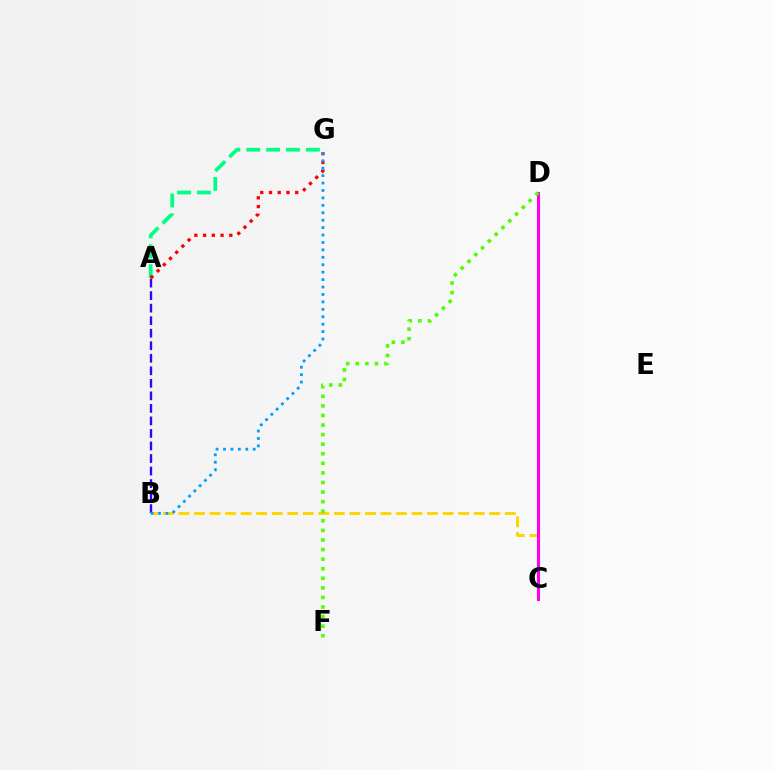{('B', 'C'): [{'color': '#ffd500', 'line_style': 'dashed', 'thickness': 2.11}], ('A', 'B'): [{'color': '#3700ff', 'line_style': 'dashed', 'thickness': 1.7}], ('A', 'G'): [{'color': '#00ff86', 'line_style': 'dashed', 'thickness': 2.7}, {'color': '#ff0000', 'line_style': 'dotted', 'thickness': 2.37}], ('C', 'D'): [{'color': '#ff00ed', 'line_style': 'solid', 'thickness': 2.2}], ('B', 'G'): [{'color': '#009eff', 'line_style': 'dotted', 'thickness': 2.02}], ('D', 'F'): [{'color': '#4fff00', 'line_style': 'dotted', 'thickness': 2.6}]}